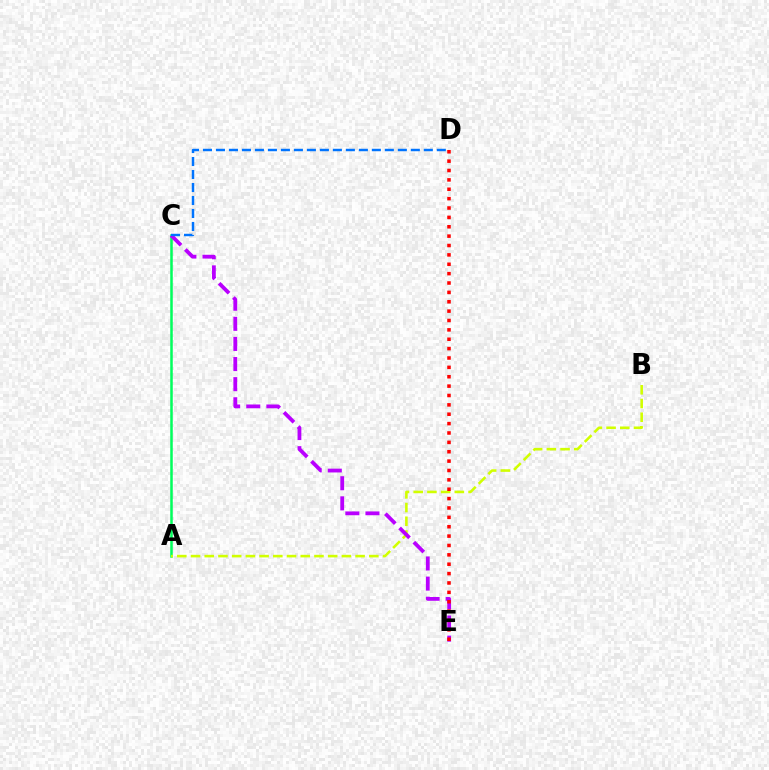{('A', 'C'): [{'color': '#00ff5c', 'line_style': 'solid', 'thickness': 1.81}], ('A', 'B'): [{'color': '#d1ff00', 'line_style': 'dashed', 'thickness': 1.86}], ('C', 'E'): [{'color': '#b900ff', 'line_style': 'dashed', 'thickness': 2.73}], ('D', 'E'): [{'color': '#ff0000', 'line_style': 'dotted', 'thickness': 2.55}], ('C', 'D'): [{'color': '#0074ff', 'line_style': 'dashed', 'thickness': 1.76}]}